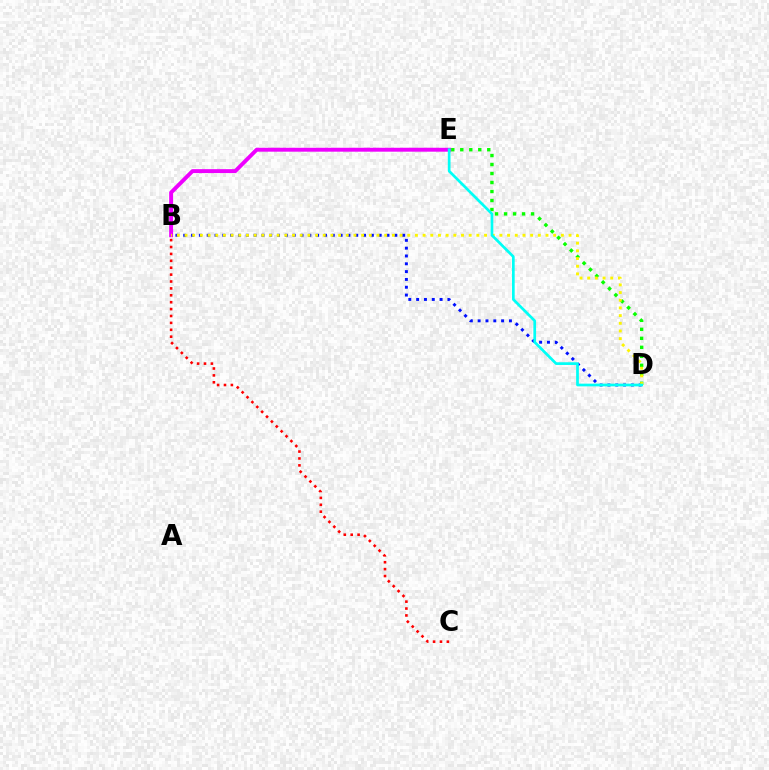{('B', 'E'): [{'color': '#ee00ff', 'line_style': 'solid', 'thickness': 2.82}], ('B', 'C'): [{'color': '#ff0000', 'line_style': 'dotted', 'thickness': 1.87}], ('B', 'D'): [{'color': '#0010ff', 'line_style': 'dotted', 'thickness': 2.12}, {'color': '#fcf500', 'line_style': 'dotted', 'thickness': 2.09}], ('D', 'E'): [{'color': '#08ff00', 'line_style': 'dotted', 'thickness': 2.44}, {'color': '#00fff6', 'line_style': 'solid', 'thickness': 1.95}]}